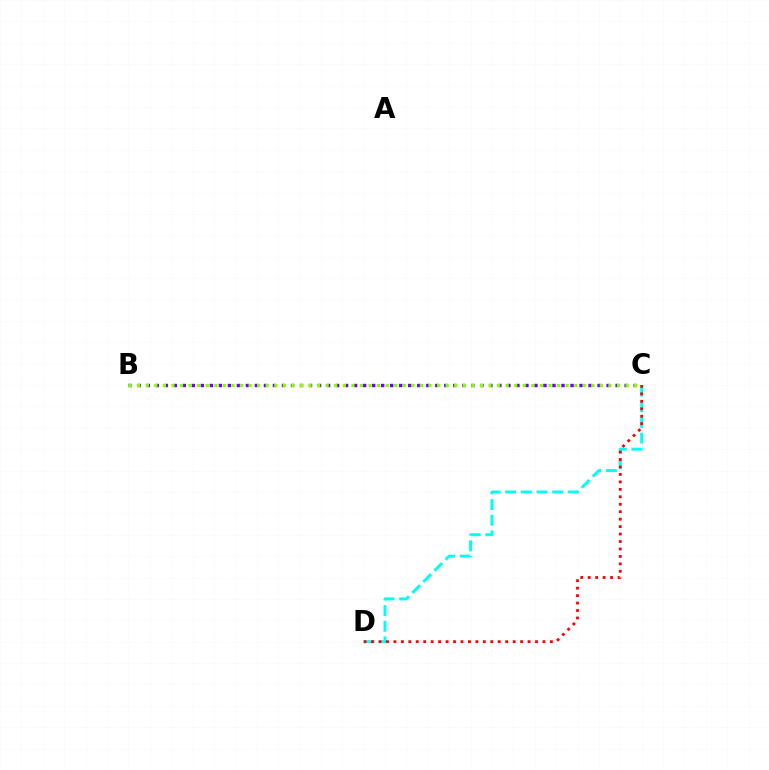{('C', 'D'): [{'color': '#00fff6', 'line_style': 'dashed', 'thickness': 2.13}, {'color': '#ff0000', 'line_style': 'dotted', 'thickness': 2.02}], ('B', 'C'): [{'color': '#7200ff', 'line_style': 'dotted', 'thickness': 2.45}, {'color': '#84ff00', 'line_style': 'dotted', 'thickness': 2.33}]}